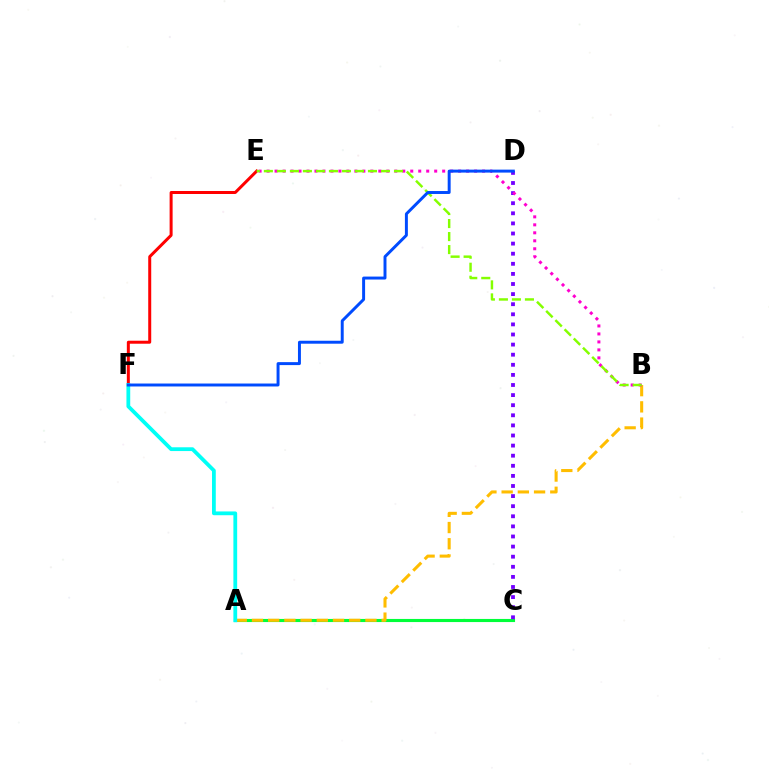{('A', 'C'): [{'color': '#00ff39', 'line_style': 'solid', 'thickness': 2.25}], ('E', 'F'): [{'color': '#ff0000', 'line_style': 'solid', 'thickness': 2.16}], ('A', 'B'): [{'color': '#ffbd00', 'line_style': 'dashed', 'thickness': 2.2}], ('C', 'D'): [{'color': '#7200ff', 'line_style': 'dotted', 'thickness': 2.74}], ('B', 'E'): [{'color': '#ff00cf', 'line_style': 'dotted', 'thickness': 2.17}, {'color': '#84ff00', 'line_style': 'dashed', 'thickness': 1.77}], ('A', 'F'): [{'color': '#00fff6', 'line_style': 'solid', 'thickness': 2.72}], ('D', 'F'): [{'color': '#004bff', 'line_style': 'solid', 'thickness': 2.13}]}